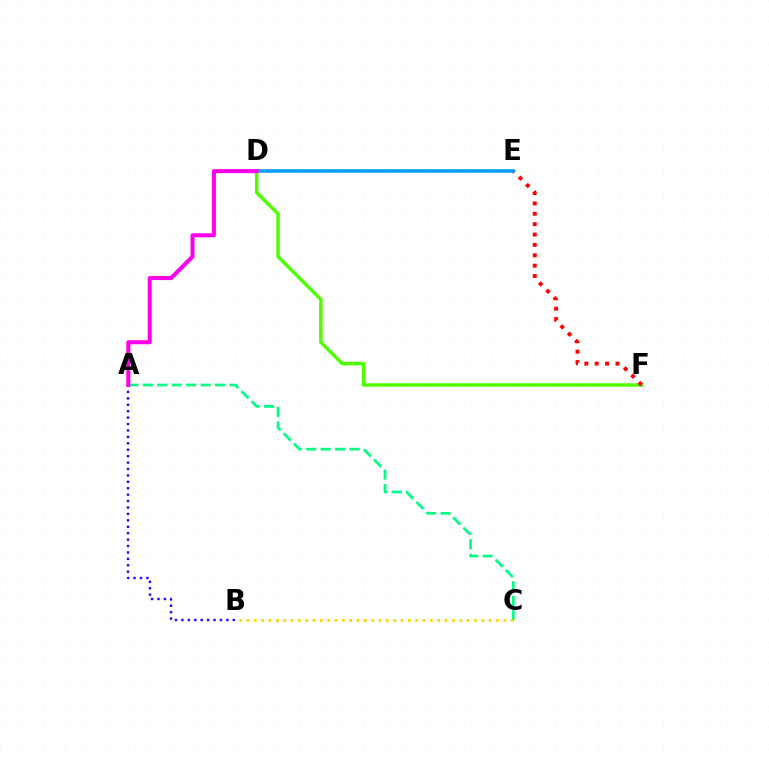{('A', 'C'): [{'color': '#00ff86', 'line_style': 'dashed', 'thickness': 1.96}], ('D', 'F'): [{'color': '#4fff00', 'line_style': 'solid', 'thickness': 2.49}], ('A', 'B'): [{'color': '#3700ff', 'line_style': 'dotted', 'thickness': 1.74}], ('E', 'F'): [{'color': '#ff0000', 'line_style': 'dotted', 'thickness': 2.82}], ('D', 'E'): [{'color': '#009eff', 'line_style': 'solid', 'thickness': 2.54}], ('A', 'D'): [{'color': '#ff00ed', 'line_style': 'solid', 'thickness': 2.92}], ('B', 'C'): [{'color': '#ffd500', 'line_style': 'dotted', 'thickness': 1.99}]}